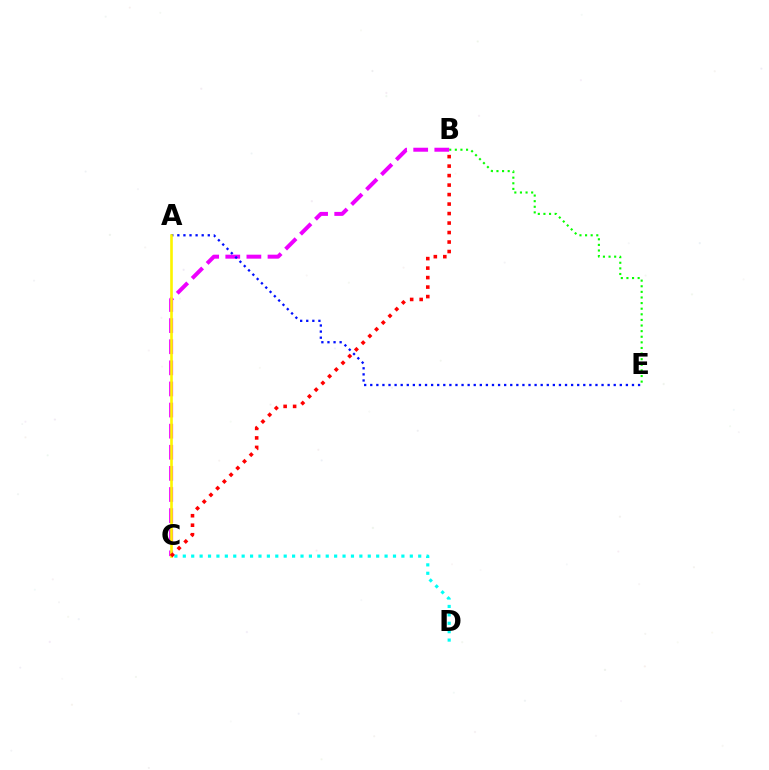{('B', 'E'): [{'color': '#08ff00', 'line_style': 'dotted', 'thickness': 1.52}], ('B', 'C'): [{'color': '#ee00ff', 'line_style': 'dashed', 'thickness': 2.87}, {'color': '#ff0000', 'line_style': 'dotted', 'thickness': 2.58}], ('A', 'E'): [{'color': '#0010ff', 'line_style': 'dotted', 'thickness': 1.65}], ('C', 'D'): [{'color': '#00fff6', 'line_style': 'dotted', 'thickness': 2.28}], ('A', 'C'): [{'color': '#fcf500', 'line_style': 'solid', 'thickness': 1.89}]}